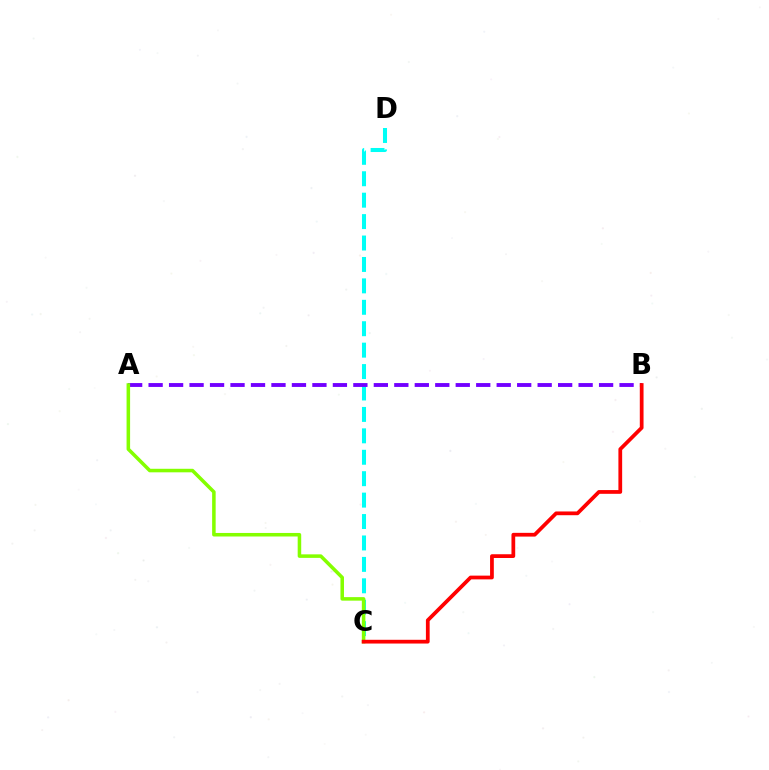{('C', 'D'): [{'color': '#00fff6', 'line_style': 'dashed', 'thickness': 2.91}], ('A', 'B'): [{'color': '#7200ff', 'line_style': 'dashed', 'thickness': 2.78}], ('A', 'C'): [{'color': '#84ff00', 'line_style': 'solid', 'thickness': 2.54}], ('B', 'C'): [{'color': '#ff0000', 'line_style': 'solid', 'thickness': 2.7}]}